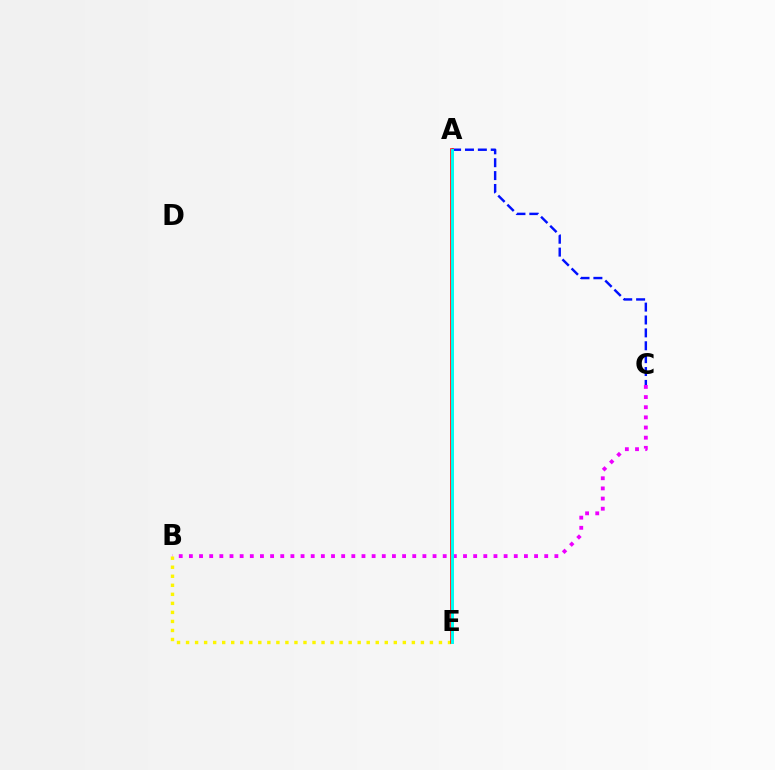{('B', 'C'): [{'color': '#ee00ff', 'line_style': 'dotted', 'thickness': 2.76}], ('A', 'C'): [{'color': '#0010ff', 'line_style': 'dashed', 'thickness': 1.75}], ('B', 'E'): [{'color': '#fcf500', 'line_style': 'dotted', 'thickness': 2.45}], ('A', 'E'): [{'color': '#08ff00', 'line_style': 'dashed', 'thickness': 2.11}, {'color': '#ff0000', 'line_style': 'solid', 'thickness': 2.59}, {'color': '#00fff6', 'line_style': 'solid', 'thickness': 2.12}]}